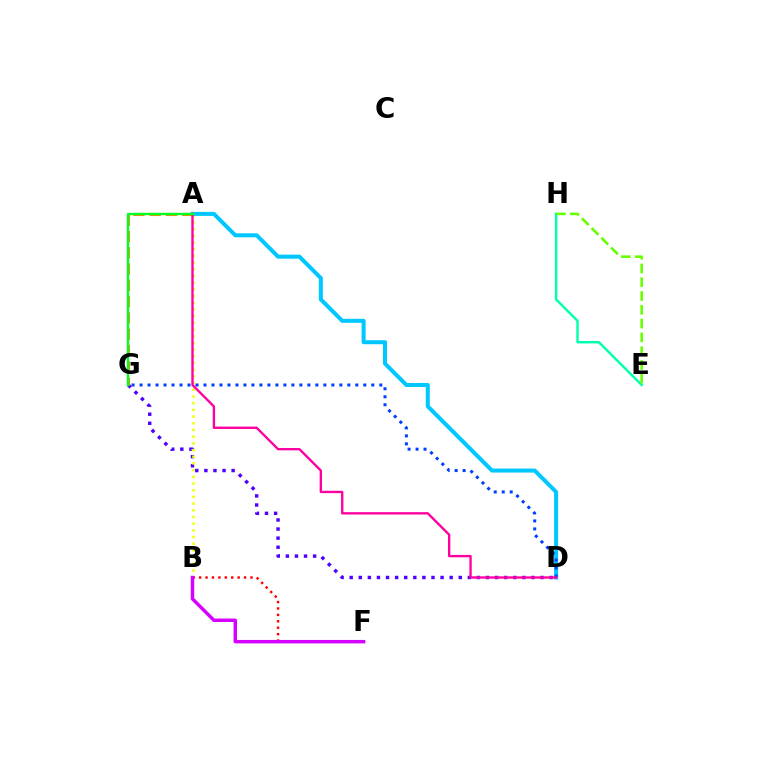{('D', 'G'): [{'color': '#4f00ff', 'line_style': 'dotted', 'thickness': 2.47}, {'color': '#003fff', 'line_style': 'dotted', 'thickness': 2.17}], ('E', 'H'): [{'color': '#00ffaf', 'line_style': 'solid', 'thickness': 1.75}, {'color': '#66ff00', 'line_style': 'dashed', 'thickness': 1.87}], ('A', 'B'): [{'color': '#eeff00', 'line_style': 'dotted', 'thickness': 1.82}], ('A', 'D'): [{'color': '#00c7ff', 'line_style': 'solid', 'thickness': 2.89}, {'color': '#ff00a0', 'line_style': 'solid', 'thickness': 1.69}], ('B', 'F'): [{'color': '#ff0000', 'line_style': 'dotted', 'thickness': 1.74}, {'color': '#d600ff', 'line_style': 'solid', 'thickness': 2.48}], ('A', 'G'): [{'color': '#ff8800', 'line_style': 'dashed', 'thickness': 2.21}, {'color': '#00ff27', 'line_style': 'solid', 'thickness': 1.72}]}